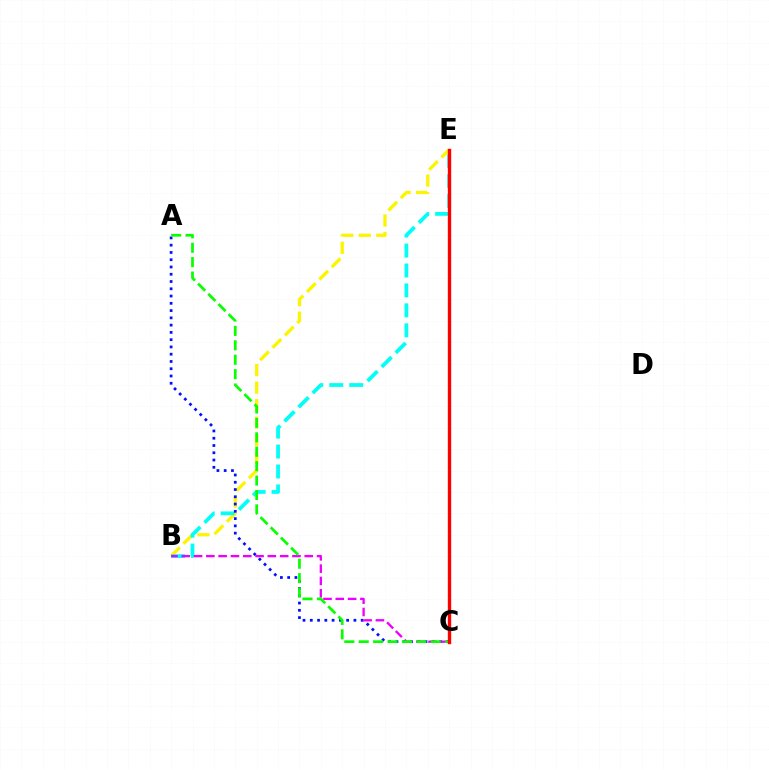{('B', 'E'): [{'color': '#fcf500', 'line_style': 'dashed', 'thickness': 2.38}, {'color': '#00fff6', 'line_style': 'dashed', 'thickness': 2.71}], ('A', 'C'): [{'color': '#0010ff', 'line_style': 'dotted', 'thickness': 1.97}, {'color': '#08ff00', 'line_style': 'dashed', 'thickness': 1.96}], ('B', 'C'): [{'color': '#ee00ff', 'line_style': 'dashed', 'thickness': 1.67}], ('C', 'E'): [{'color': '#ff0000', 'line_style': 'solid', 'thickness': 2.42}]}